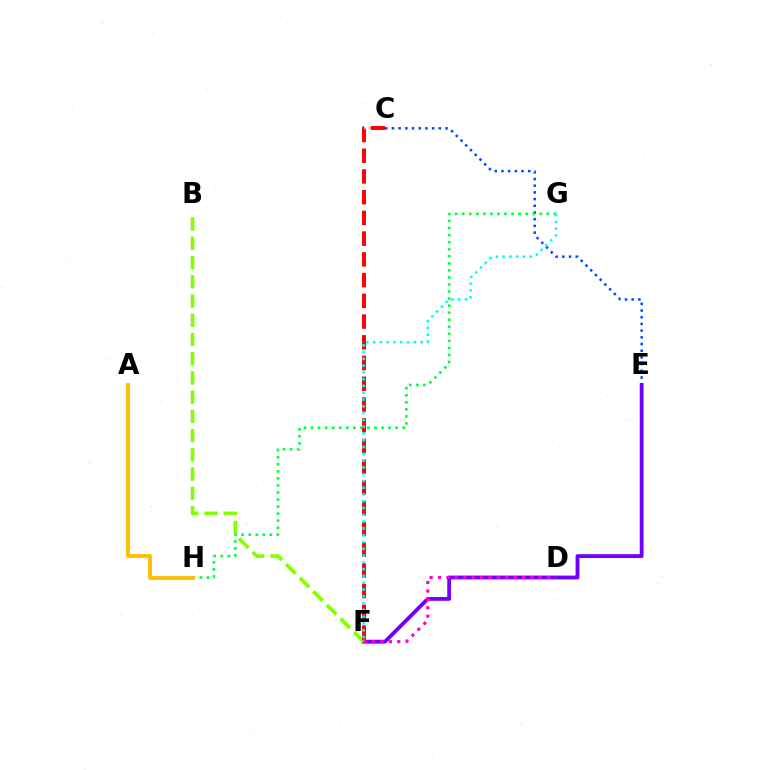{('C', 'E'): [{'color': '#004bff', 'line_style': 'dotted', 'thickness': 1.82}], ('E', 'F'): [{'color': '#7200ff', 'line_style': 'solid', 'thickness': 2.76}], ('G', 'H'): [{'color': '#00ff39', 'line_style': 'dotted', 'thickness': 1.92}], ('B', 'F'): [{'color': '#84ff00', 'line_style': 'dashed', 'thickness': 2.61}], ('D', 'F'): [{'color': '#ff00cf', 'line_style': 'dotted', 'thickness': 2.28}], ('C', 'F'): [{'color': '#ff0000', 'line_style': 'dashed', 'thickness': 2.82}], ('F', 'G'): [{'color': '#00fff6', 'line_style': 'dotted', 'thickness': 1.84}], ('A', 'H'): [{'color': '#ffbd00', 'line_style': 'solid', 'thickness': 2.78}]}